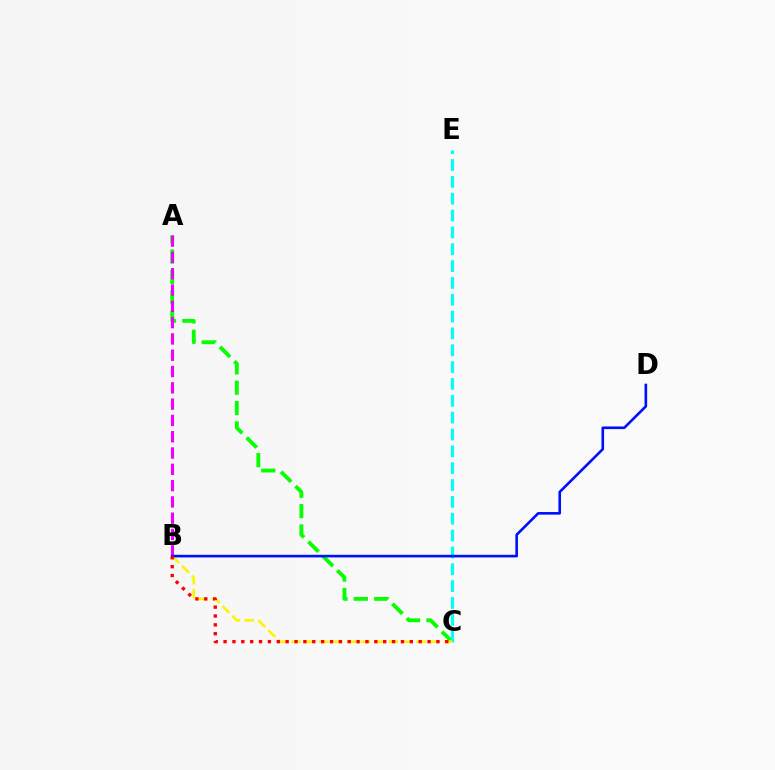{('A', 'C'): [{'color': '#08ff00', 'line_style': 'dashed', 'thickness': 2.77}], ('C', 'E'): [{'color': '#00fff6', 'line_style': 'dashed', 'thickness': 2.29}], ('B', 'C'): [{'color': '#fcf500', 'line_style': 'dashed', 'thickness': 1.89}, {'color': '#ff0000', 'line_style': 'dotted', 'thickness': 2.41}], ('A', 'B'): [{'color': '#ee00ff', 'line_style': 'dashed', 'thickness': 2.21}], ('B', 'D'): [{'color': '#0010ff', 'line_style': 'solid', 'thickness': 1.89}]}